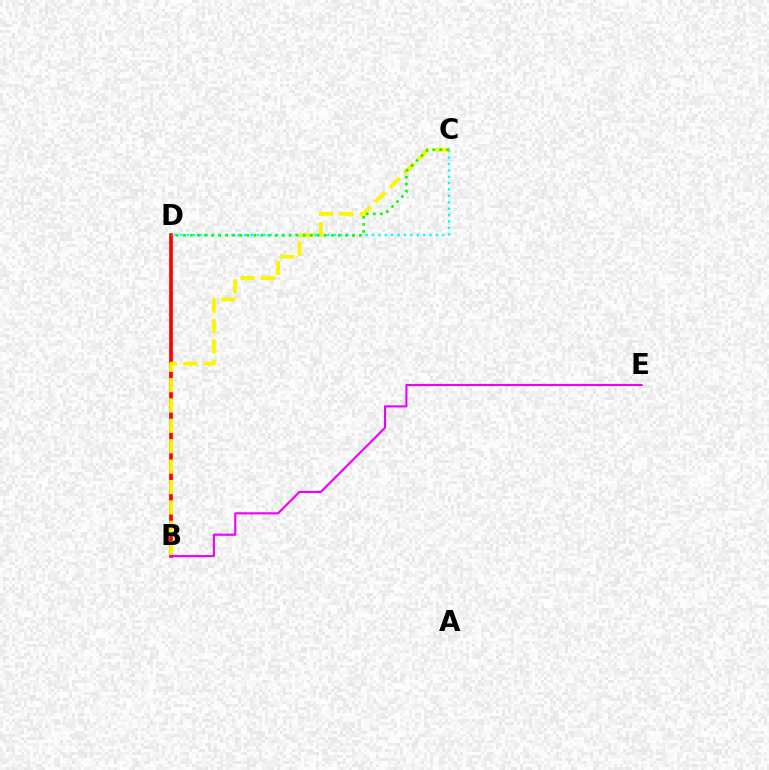{('B', 'D'): [{'color': '#0010ff', 'line_style': 'dashed', 'thickness': 1.51}, {'color': '#ff0000', 'line_style': 'solid', 'thickness': 2.64}], ('C', 'D'): [{'color': '#00fff6', 'line_style': 'dotted', 'thickness': 1.74}, {'color': '#08ff00', 'line_style': 'dotted', 'thickness': 1.91}], ('B', 'C'): [{'color': '#fcf500', 'line_style': 'dashed', 'thickness': 2.77}], ('B', 'E'): [{'color': '#ee00ff', 'line_style': 'solid', 'thickness': 1.53}]}